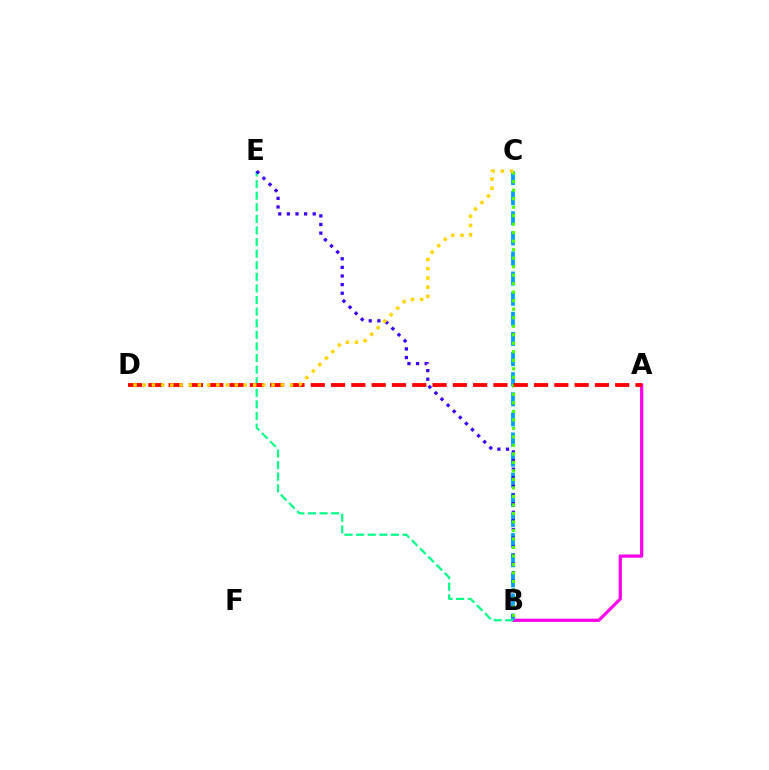{('A', 'B'): [{'color': '#ff00ed', 'line_style': 'solid', 'thickness': 2.32}], ('B', 'C'): [{'color': '#009eff', 'line_style': 'dashed', 'thickness': 2.73}, {'color': '#4fff00', 'line_style': 'dotted', 'thickness': 2.31}], ('B', 'E'): [{'color': '#00ff86', 'line_style': 'dashed', 'thickness': 1.58}, {'color': '#3700ff', 'line_style': 'dotted', 'thickness': 2.34}], ('A', 'D'): [{'color': '#ff0000', 'line_style': 'dashed', 'thickness': 2.76}], ('C', 'D'): [{'color': '#ffd500', 'line_style': 'dotted', 'thickness': 2.5}]}